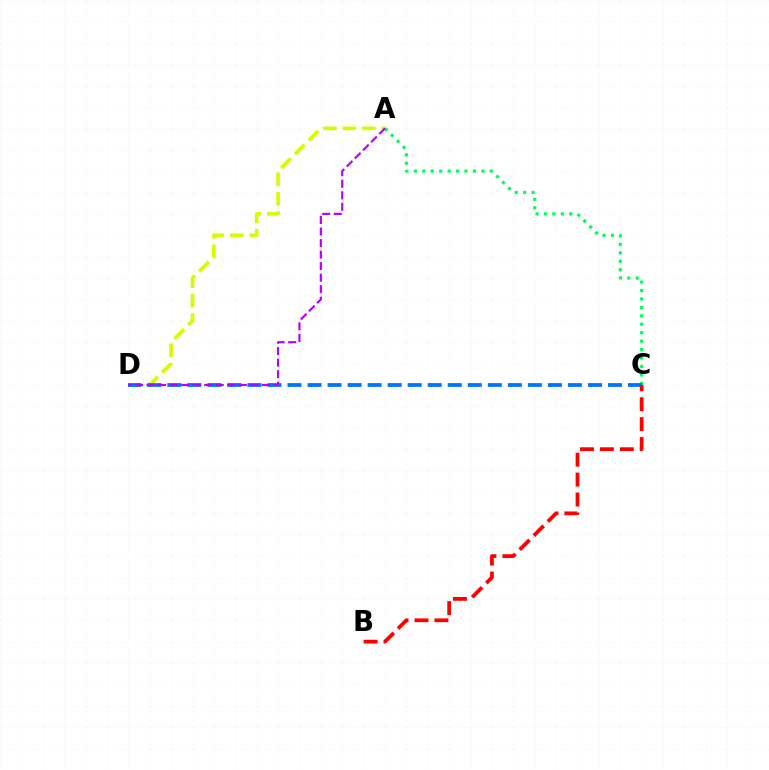{('A', 'C'): [{'color': '#00ff5c', 'line_style': 'dotted', 'thickness': 2.29}], ('A', 'D'): [{'color': '#d1ff00', 'line_style': 'dashed', 'thickness': 2.64}, {'color': '#b900ff', 'line_style': 'dashed', 'thickness': 1.57}], ('C', 'D'): [{'color': '#0074ff', 'line_style': 'dashed', 'thickness': 2.72}], ('B', 'C'): [{'color': '#ff0000', 'line_style': 'dashed', 'thickness': 2.71}]}